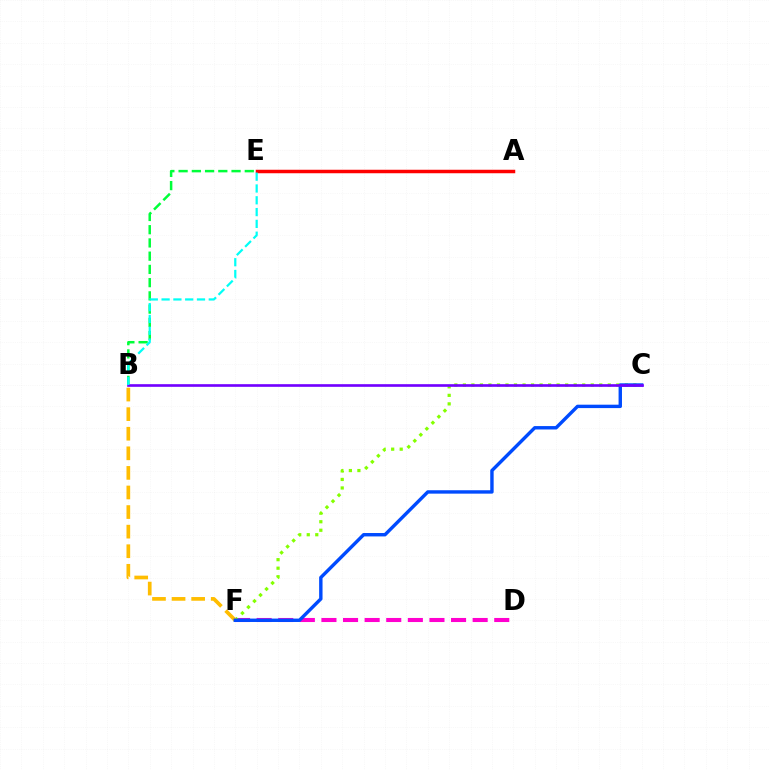{('B', 'E'): [{'color': '#00ff39', 'line_style': 'dashed', 'thickness': 1.8}, {'color': '#00fff6', 'line_style': 'dashed', 'thickness': 1.6}], ('D', 'F'): [{'color': '#ff00cf', 'line_style': 'dashed', 'thickness': 2.93}], ('C', 'F'): [{'color': '#84ff00', 'line_style': 'dotted', 'thickness': 2.32}, {'color': '#004bff', 'line_style': 'solid', 'thickness': 2.45}], ('A', 'E'): [{'color': '#ff0000', 'line_style': 'solid', 'thickness': 2.52}], ('B', 'F'): [{'color': '#ffbd00', 'line_style': 'dashed', 'thickness': 2.66}], ('B', 'C'): [{'color': '#7200ff', 'line_style': 'solid', 'thickness': 1.91}]}